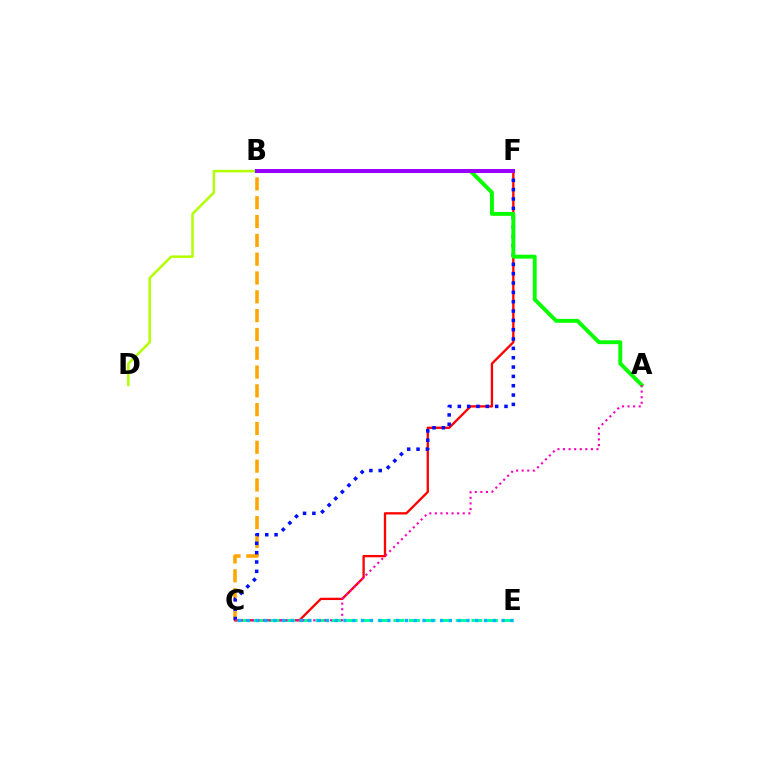{('B', 'D'): [{'color': '#b3ff00', 'line_style': 'solid', 'thickness': 1.8}], ('C', 'F'): [{'color': '#ff0000', 'line_style': 'solid', 'thickness': 1.67}, {'color': '#0010ff', 'line_style': 'dotted', 'thickness': 2.54}], ('B', 'C'): [{'color': '#ffa500', 'line_style': 'dashed', 'thickness': 2.56}], ('C', 'E'): [{'color': '#00ff9d', 'line_style': 'dashed', 'thickness': 2.12}, {'color': '#00b5ff', 'line_style': 'dotted', 'thickness': 2.39}], ('A', 'B'): [{'color': '#08ff00', 'line_style': 'solid', 'thickness': 2.8}], ('B', 'F'): [{'color': '#9b00ff', 'line_style': 'solid', 'thickness': 2.88}], ('A', 'C'): [{'color': '#ff00bd', 'line_style': 'dotted', 'thickness': 1.51}]}